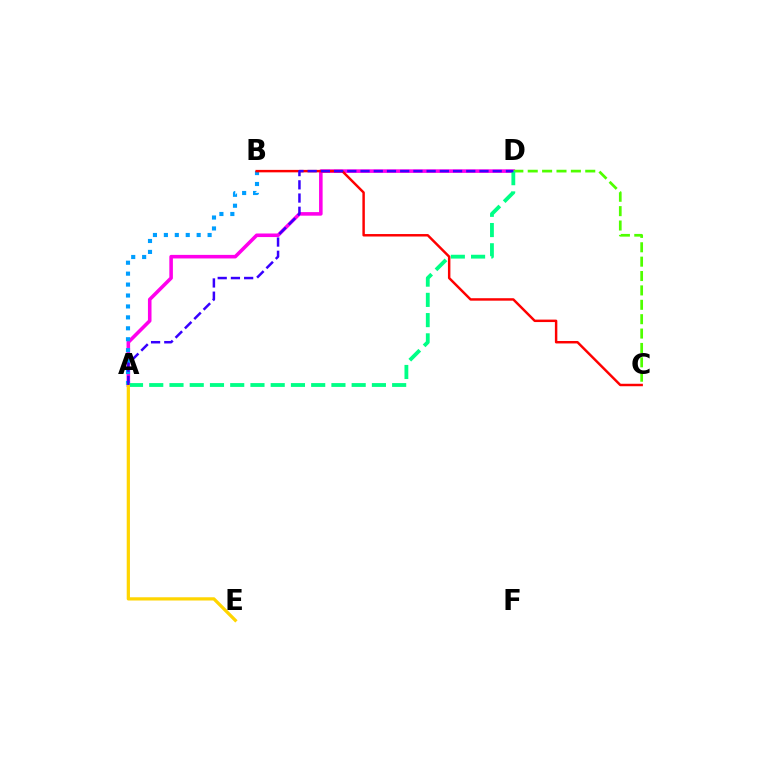{('A', 'D'): [{'color': '#ff00ed', 'line_style': 'solid', 'thickness': 2.57}, {'color': '#00ff86', 'line_style': 'dashed', 'thickness': 2.75}, {'color': '#3700ff', 'line_style': 'dashed', 'thickness': 1.8}], ('C', 'D'): [{'color': '#4fff00', 'line_style': 'dashed', 'thickness': 1.95}], ('A', 'B'): [{'color': '#009eff', 'line_style': 'dotted', 'thickness': 2.97}], ('B', 'C'): [{'color': '#ff0000', 'line_style': 'solid', 'thickness': 1.77}], ('A', 'E'): [{'color': '#ffd500', 'line_style': 'solid', 'thickness': 2.33}]}